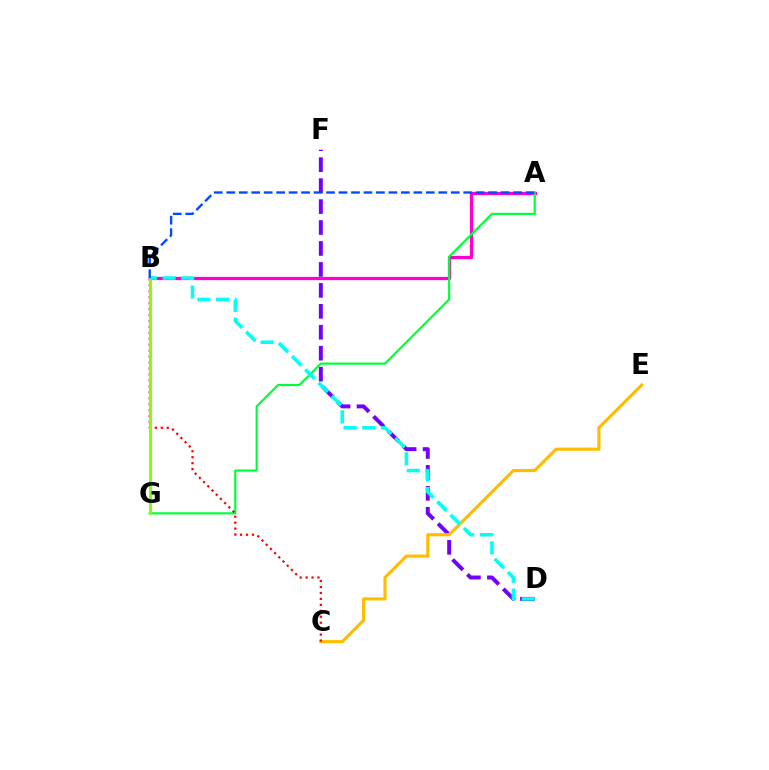{('A', 'B'): [{'color': '#ff00cf', 'line_style': 'solid', 'thickness': 2.35}, {'color': '#004bff', 'line_style': 'dashed', 'thickness': 1.69}], ('D', 'F'): [{'color': '#7200ff', 'line_style': 'dashed', 'thickness': 2.85}], ('C', 'E'): [{'color': '#ffbd00', 'line_style': 'solid', 'thickness': 2.27}], ('A', 'G'): [{'color': '#00ff39', 'line_style': 'solid', 'thickness': 1.57}], ('B', 'C'): [{'color': '#ff0000', 'line_style': 'dotted', 'thickness': 1.62}], ('B', 'G'): [{'color': '#84ff00', 'line_style': 'solid', 'thickness': 2.11}], ('B', 'D'): [{'color': '#00fff6', 'line_style': 'dashed', 'thickness': 2.54}]}